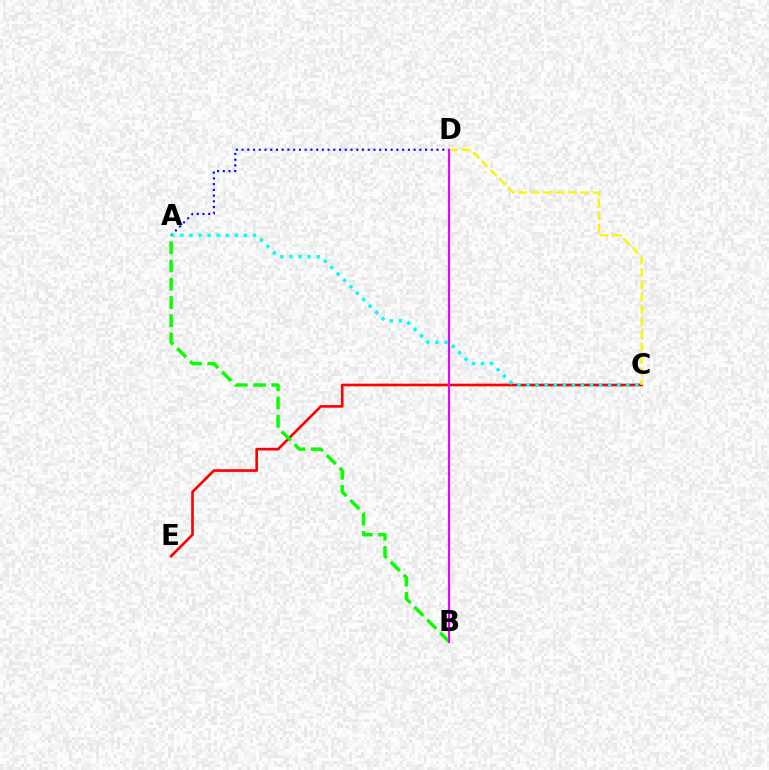{('C', 'E'): [{'color': '#ff0000', 'line_style': 'solid', 'thickness': 1.91}], ('A', 'D'): [{'color': '#0010ff', 'line_style': 'dotted', 'thickness': 1.56}], ('C', 'D'): [{'color': '#fcf500', 'line_style': 'dashed', 'thickness': 1.69}], ('A', 'C'): [{'color': '#00fff6', 'line_style': 'dotted', 'thickness': 2.46}], ('A', 'B'): [{'color': '#08ff00', 'line_style': 'dashed', 'thickness': 2.48}], ('B', 'D'): [{'color': '#ee00ff', 'line_style': 'solid', 'thickness': 1.56}]}